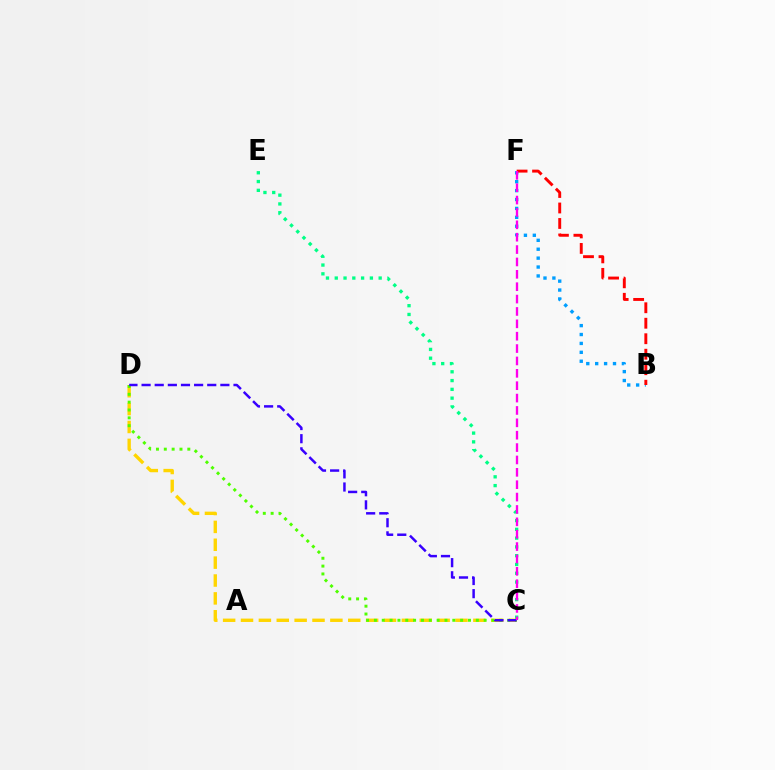{('C', 'D'): [{'color': '#ffd500', 'line_style': 'dashed', 'thickness': 2.43}, {'color': '#4fff00', 'line_style': 'dotted', 'thickness': 2.13}, {'color': '#3700ff', 'line_style': 'dashed', 'thickness': 1.78}], ('C', 'E'): [{'color': '#00ff86', 'line_style': 'dotted', 'thickness': 2.39}], ('B', 'F'): [{'color': '#009eff', 'line_style': 'dotted', 'thickness': 2.42}, {'color': '#ff0000', 'line_style': 'dashed', 'thickness': 2.1}], ('C', 'F'): [{'color': '#ff00ed', 'line_style': 'dashed', 'thickness': 1.68}]}